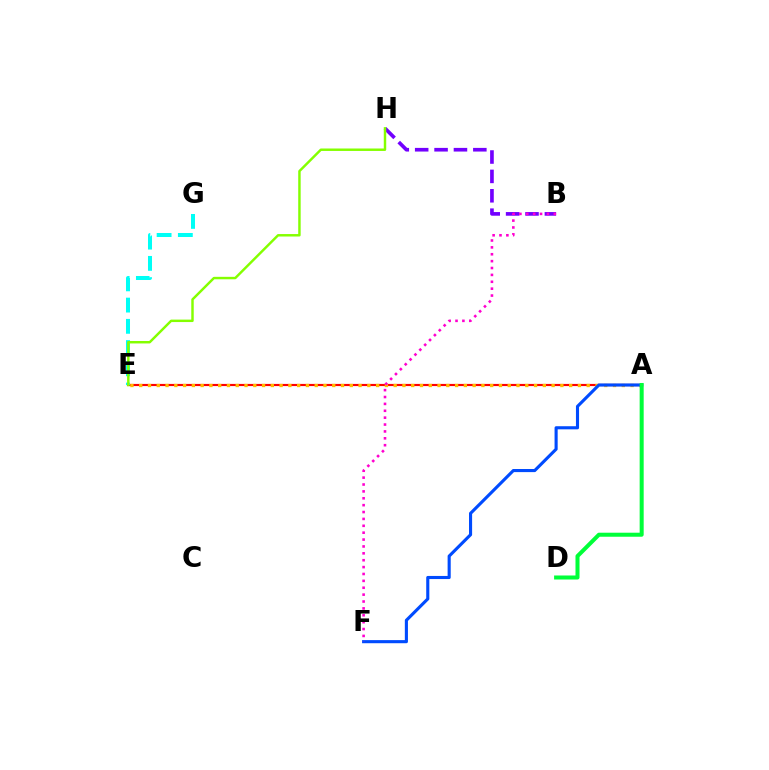{('B', 'H'): [{'color': '#7200ff', 'line_style': 'dashed', 'thickness': 2.63}], ('A', 'E'): [{'color': '#ff0000', 'line_style': 'solid', 'thickness': 1.56}, {'color': '#ffbd00', 'line_style': 'dotted', 'thickness': 2.38}], ('E', 'G'): [{'color': '#00fff6', 'line_style': 'dashed', 'thickness': 2.89}], ('A', 'F'): [{'color': '#004bff', 'line_style': 'solid', 'thickness': 2.24}], ('A', 'D'): [{'color': '#00ff39', 'line_style': 'solid', 'thickness': 2.9}], ('B', 'F'): [{'color': '#ff00cf', 'line_style': 'dotted', 'thickness': 1.87}], ('E', 'H'): [{'color': '#84ff00', 'line_style': 'solid', 'thickness': 1.76}]}